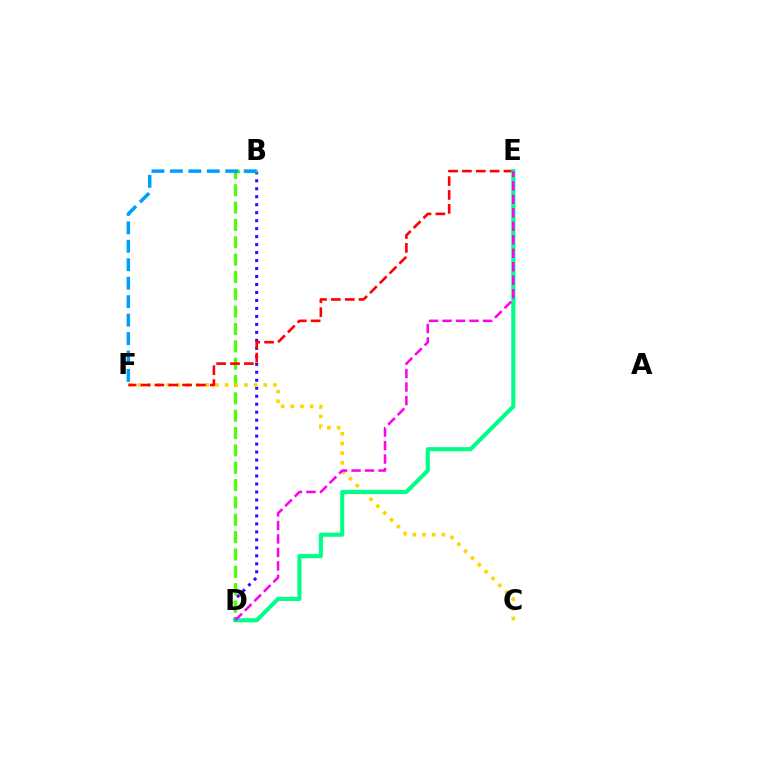{('B', 'D'): [{'color': '#3700ff', 'line_style': 'dotted', 'thickness': 2.17}, {'color': '#4fff00', 'line_style': 'dashed', 'thickness': 2.36}], ('B', 'F'): [{'color': '#009eff', 'line_style': 'dashed', 'thickness': 2.51}], ('C', 'F'): [{'color': '#ffd500', 'line_style': 'dotted', 'thickness': 2.63}], ('E', 'F'): [{'color': '#ff0000', 'line_style': 'dashed', 'thickness': 1.88}], ('D', 'E'): [{'color': '#00ff86', 'line_style': 'solid', 'thickness': 2.95}, {'color': '#ff00ed', 'line_style': 'dashed', 'thickness': 1.83}]}